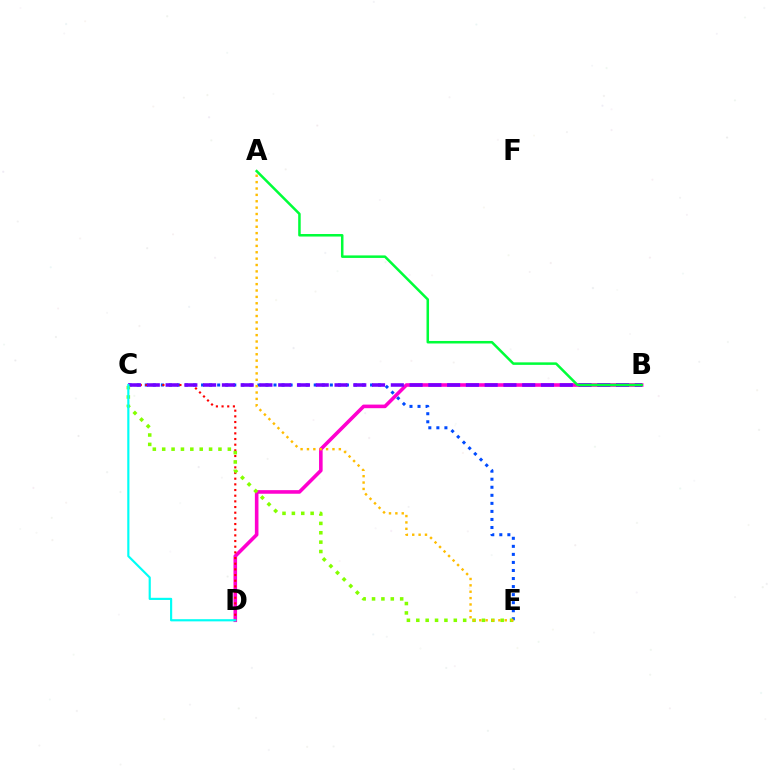{('C', 'E'): [{'color': '#004bff', 'line_style': 'dotted', 'thickness': 2.19}, {'color': '#84ff00', 'line_style': 'dotted', 'thickness': 2.55}], ('B', 'D'): [{'color': '#ff00cf', 'line_style': 'solid', 'thickness': 2.59}], ('C', 'D'): [{'color': '#ff0000', 'line_style': 'dotted', 'thickness': 1.54}, {'color': '#00fff6', 'line_style': 'solid', 'thickness': 1.56}], ('B', 'C'): [{'color': '#7200ff', 'line_style': 'dashed', 'thickness': 2.55}], ('A', 'B'): [{'color': '#00ff39', 'line_style': 'solid', 'thickness': 1.82}], ('A', 'E'): [{'color': '#ffbd00', 'line_style': 'dotted', 'thickness': 1.73}]}